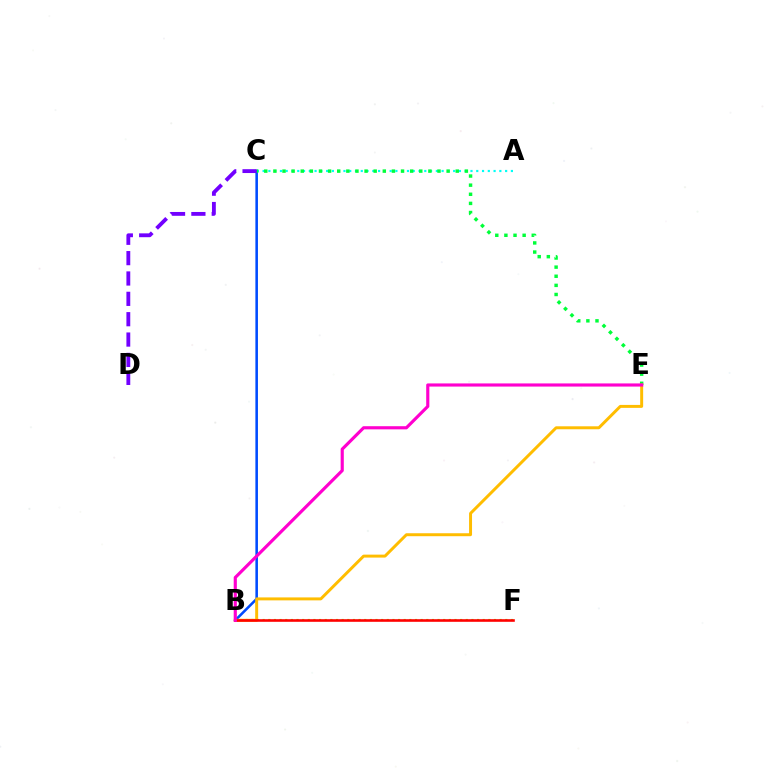{('A', 'C'): [{'color': '#00fff6', 'line_style': 'dotted', 'thickness': 1.57}], ('B', 'C'): [{'color': '#004bff', 'line_style': 'solid', 'thickness': 1.85}], ('C', 'E'): [{'color': '#00ff39', 'line_style': 'dotted', 'thickness': 2.48}], ('B', 'F'): [{'color': '#84ff00', 'line_style': 'dotted', 'thickness': 1.53}, {'color': '#ff0000', 'line_style': 'solid', 'thickness': 1.87}], ('B', 'E'): [{'color': '#ffbd00', 'line_style': 'solid', 'thickness': 2.13}, {'color': '#ff00cf', 'line_style': 'solid', 'thickness': 2.27}], ('C', 'D'): [{'color': '#7200ff', 'line_style': 'dashed', 'thickness': 2.77}]}